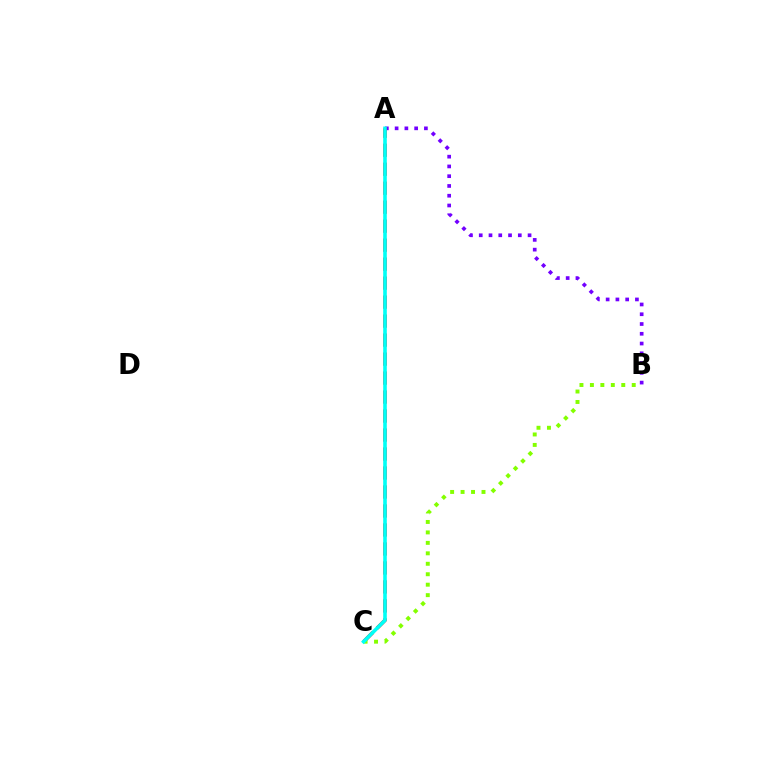{('A', 'B'): [{'color': '#7200ff', 'line_style': 'dotted', 'thickness': 2.65}], ('A', 'C'): [{'color': '#ff0000', 'line_style': 'dashed', 'thickness': 2.58}, {'color': '#00fff6', 'line_style': 'solid', 'thickness': 2.59}], ('B', 'C'): [{'color': '#84ff00', 'line_style': 'dotted', 'thickness': 2.84}]}